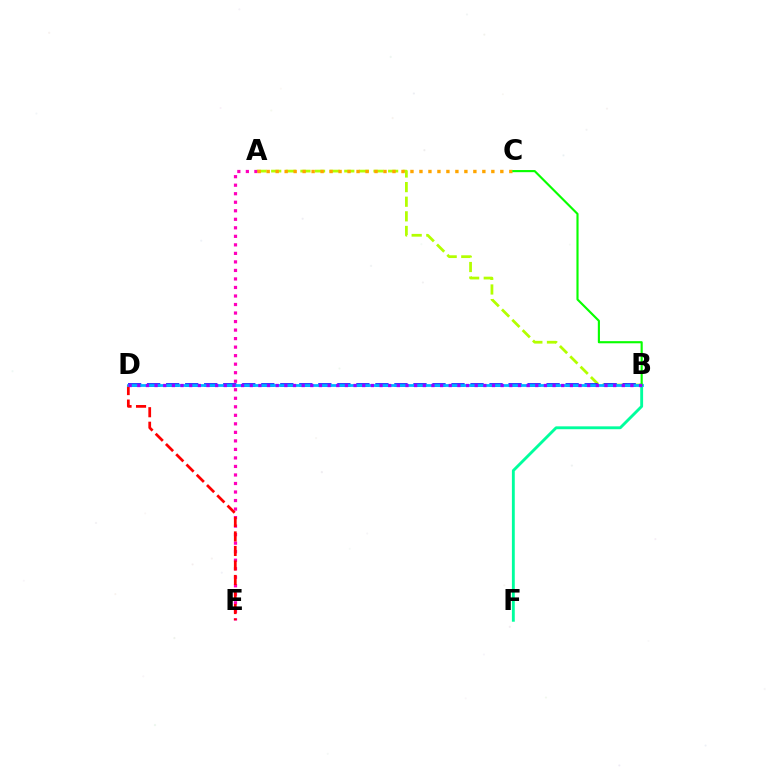{('A', 'B'): [{'color': '#b3ff00', 'line_style': 'dashed', 'thickness': 1.99}], ('A', 'E'): [{'color': '#ff00bd', 'line_style': 'dotted', 'thickness': 2.32}], ('A', 'C'): [{'color': '#ffa500', 'line_style': 'dotted', 'thickness': 2.44}], ('B', 'D'): [{'color': '#0010ff', 'line_style': 'dashed', 'thickness': 2.58}, {'color': '#00b5ff', 'line_style': 'solid', 'thickness': 1.98}, {'color': '#9b00ff', 'line_style': 'dotted', 'thickness': 2.35}], ('D', 'E'): [{'color': '#ff0000', 'line_style': 'dashed', 'thickness': 1.97}], ('B', 'F'): [{'color': '#00ff9d', 'line_style': 'solid', 'thickness': 2.06}], ('B', 'C'): [{'color': '#08ff00', 'line_style': 'solid', 'thickness': 1.54}]}